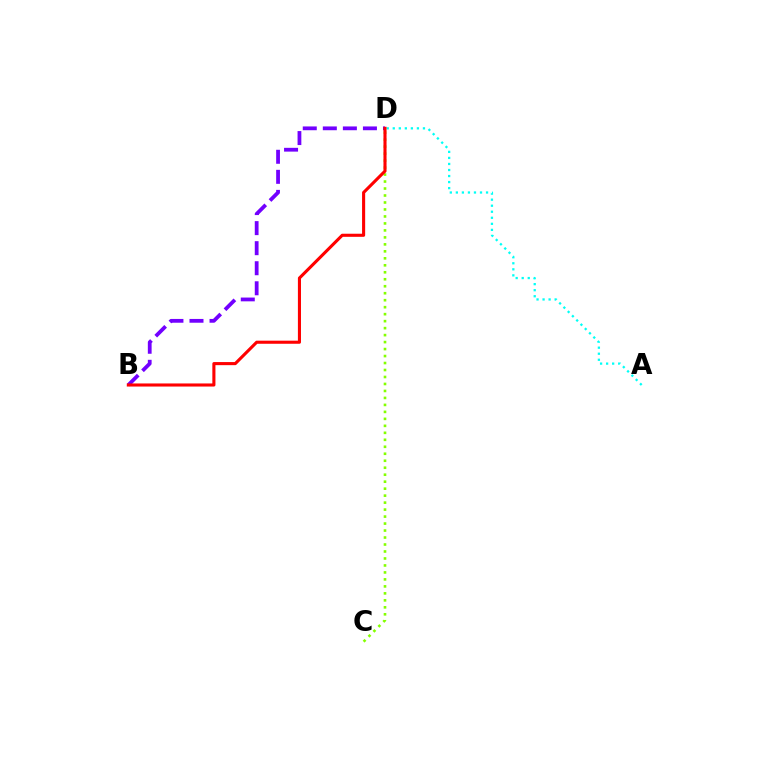{('B', 'D'): [{'color': '#7200ff', 'line_style': 'dashed', 'thickness': 2.72}, {'color': '#ff0000', 'line_style': 'solid', 'thickness': 2.23}], ('A', 'D'): [{'color': '#00fff6', 'line_style': 'dotted', 'thickness': 1.64}], ('C', 'D'): [{'color': '#84ff00', 'line_style': 'dotted', 'thickness': 1.9}]}